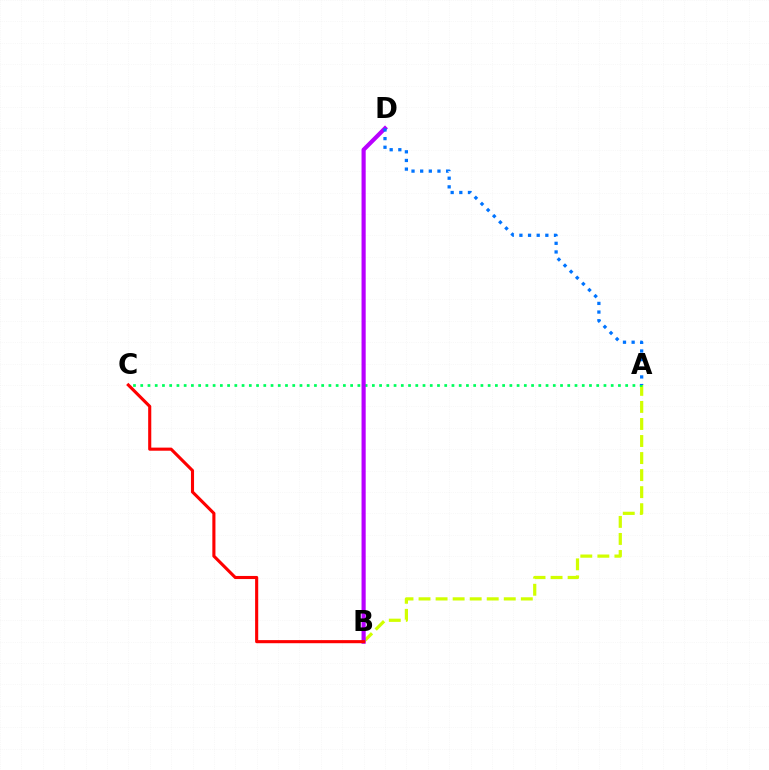{('A', 'B'): [{'color': '#d1ff00', 'line_style': 'dashed', 'thickness': 2.32}], ('A', 'C'): [{'color': '#00ff5c', 'line_style': 'dotted', 'thickness': 1.97}], ('B', 'D'): [{'color': '#b900ff', 'line_style': 'solid', 'thickness': 2.99}], ('A', 'D'): [{'color': '#0074ff', 'line_style': 'dotted', 'thickness': 2.35}], ('B', 'C'): [{'color': '#ff0000', 'line_style': 'solid', 'thickness': 2.24}]}